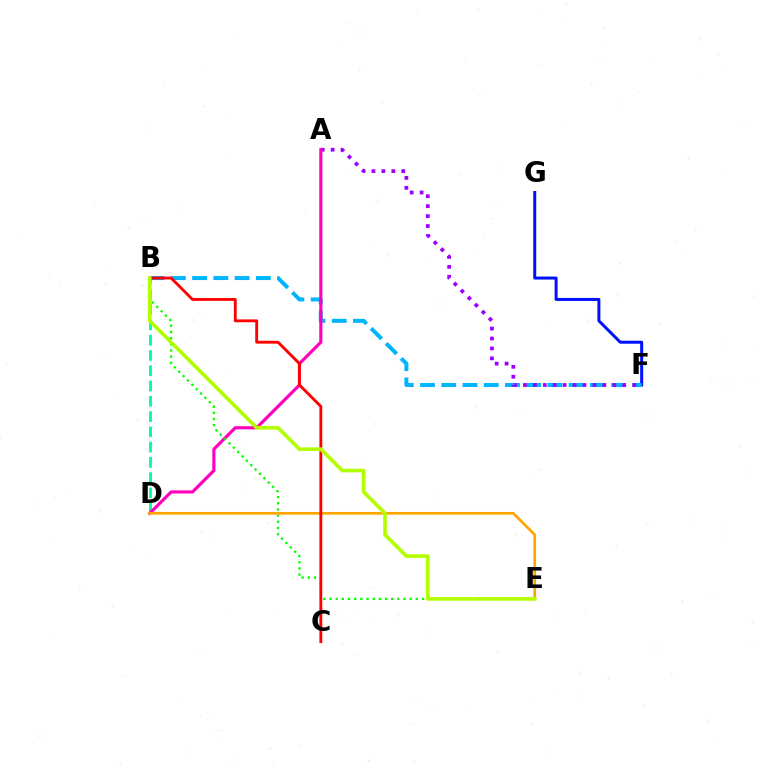{('F', 'G'): [{'color': '#0010ff', 'line_style': 'solid', 'thickness': 2.15}], ('B', 'F'): [{'color': '#00b5ff', 'line_style': 'dashed', 'thickness': 2.88}], ('A', 'F'): [{'color': '#9b00ff', 'line_style': 'dotted', 'thickness': 2.7}], ('B', 'D'): [{'color': '#00ff9d', 'line_style': 'dashed', 'thickness': 2.07}], ('A', 'D'): [{'color': '#ff00bd', 'line_style': 'solid', 'thickness': 2.27}], ('B', 'E'): [{'color': '#08ff00', 'line_style': 'dotted', 'thickness': 1.67}, {'color': '#b3ff00', 'line_style': 'solid', 'thickness': 2.63}], ('D', 'E'): [{'color': '#ffa500', 'line_style': 'solid', 'thickness': 1.97}], ('B', 'C'): [{'color': '#ff0000', 'line_style': 'solid', 'thickness': 2.05}]}